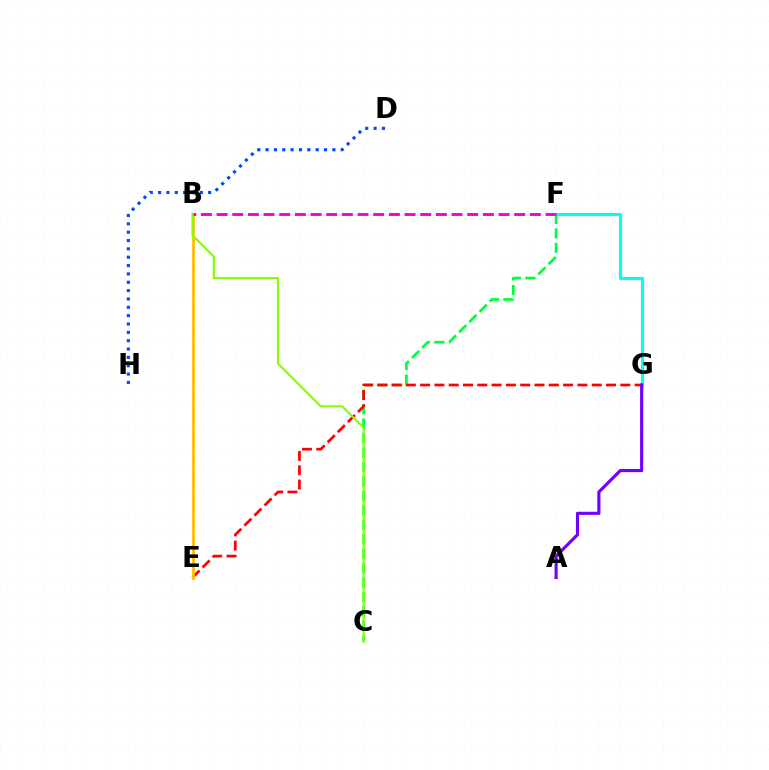{('C', 'F'): [{'color': '#00ff39', 'line_style': 'dashed', 'thickness': 1.96}], ('F', 'G'): [{'color': '#00fff6', 'line_style': 'solid', 'thickness': 2.25}], ('E', 'G'): [{'color': '#ff0000', 'line_style': 'dashed', 'thickness': 1.94}], ('D', 'H'): [{'color': '#004bff', 'line_style': 'dotted', 'thickness': 2.27}], ('B', 'E'): [{'color': '#ffbd00', 'line_style': 'solid', 'thickness': 1.98}], ('A', 'G'): [{'color': '#7200ff', 'line_style': 'solid', 'thickness': 2.26}], ('B', 'C'): [{'color': '#84ff00', 'line_style': 'solid', 'thickness': 1.54}], ('B', 'F'): [{'color': '#ff00cf', 'line_style': 'dashed', 'thickness': 2.13}]}